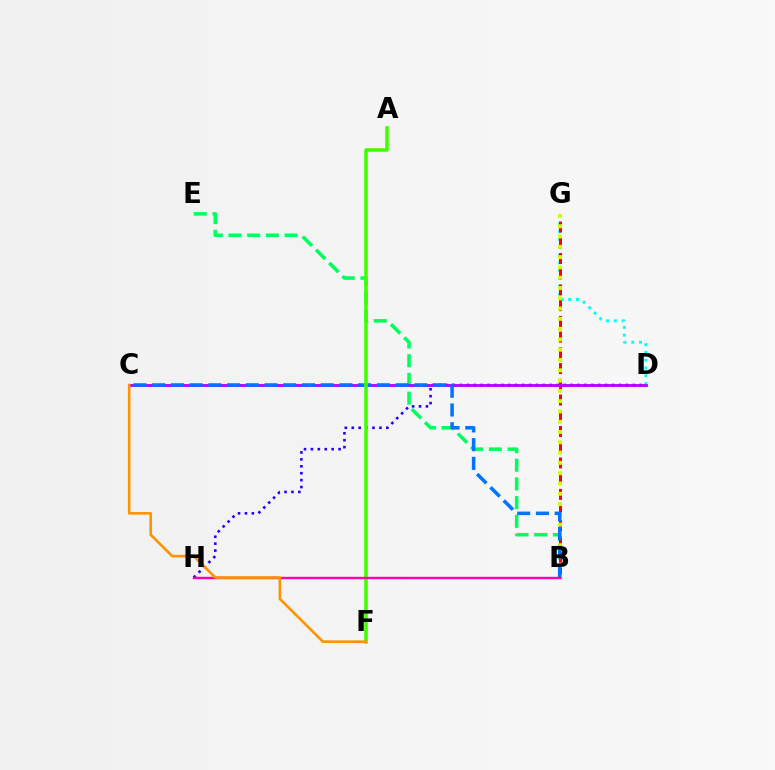{('B', 'E'): [{'color': '#00ff5c', 'line_style': 'dashed', 'thickness': 2.54}], ('D', 'G'): [{'color': '#00fff6', 'line_style': 'dotted', 'thickness': 2.11}], ('B', 'G'): [{'color': '#ff0000', 'line_style': 'dashed', 'thickness': 2.14}, {'color': '#d1ff00', 'line_style': 'dotted', 'thickness': 2.8}], ('D', 'H'): [{'color': '#2500ff', 'line_style': 'dotted', 'thickness': 1.88}], ('C', 'D'): [{'color': '#b900ff', 'line_style': 'solid', 'thickness': 2.03}], ('B', 'C'): [{'color': '#0074ff', 'line_style': 'dashed', 'thickness': 2.54}], ('A', 'F'): [{'color': '#3dff00', 'line_style': 'solid', 'thickness': 2.54}], ('B', 'H'): [{'color': '#ff00ac', 'line_style': 'solid', 'thickness': 1.73}], ('C', 'F'): [{'color': '#ff9400', 'line_style': 'solid', 'thickness': 1.9}]}